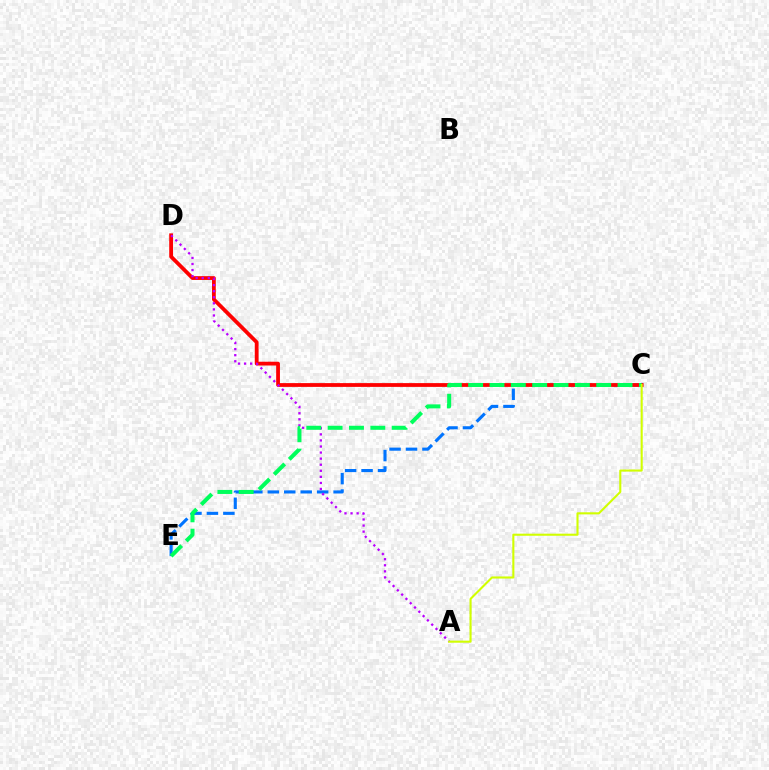{('C', 'E'): [{'color': '#0074ff', 'line_style': 'dashed', 'thickness': 2.24}, {'color': '#00ff5c', 'line_style': 'dashed', 'thickness': 2.9}], ('C', 'D'): [{'color': '#ff0000', 'line_style': 'solid', 'thickness': 2.72}], ('A', 'D'): [{'color': '#b900ff', 'line_style': 'dotted', 'thickness': 1.65}], ('A', 'C'): [{'color': '#d1ff00', 'line_style': 'solid', 'thickness': 1.51}]}